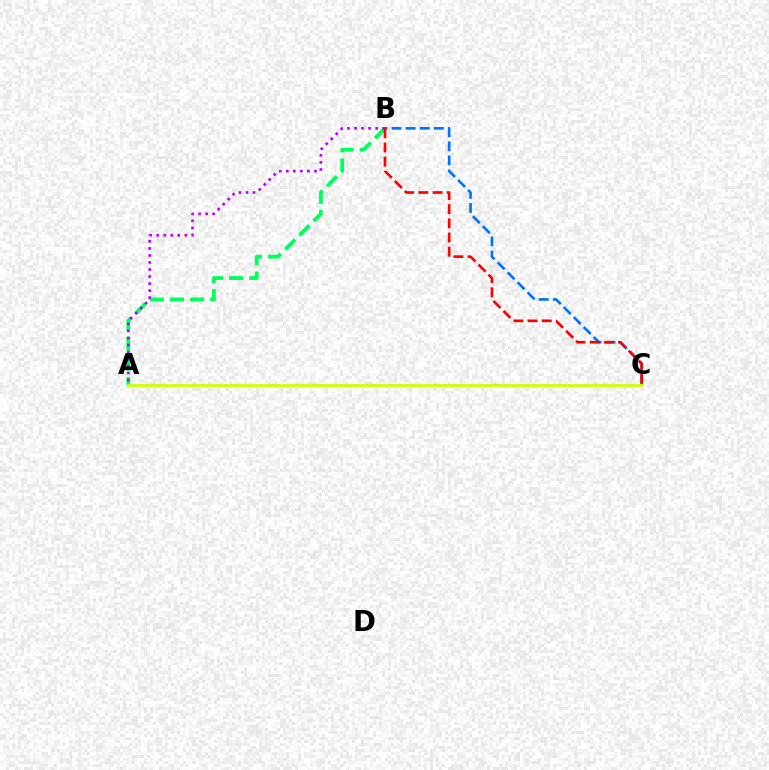{('A', 'B'): [{'color': '#00ff5c', 'line_style': 'dashed', 'thickness': 2.73}, {'color': '#b900ff', 'line_style': 'dotted', 'thickness': 1.91}], ('B', 'C'): [{'color': '#0074ff', 'line_style': 'dashed', 'thickness': 1.92}, {'color': '#ff0000', 'line_style': 'dashed', 'thickness': 1.93}], ('A', 'C'): [{'color': '#d1ff00', 'line_style': 'solid', 'thickness': 1.99}]}